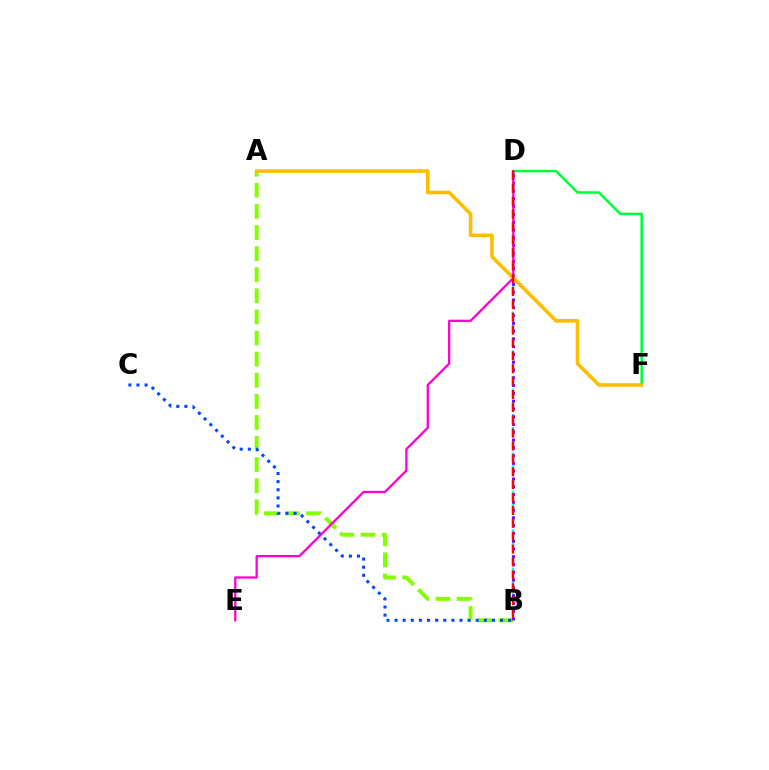{('B', 'D'): [{'color': '#00fff6', 'line_style': 'dashed', 'thickness': 1.74}, {'color': '#7200ff', 'line_style': 'dotted', 'thickness': 2.11}, {'color': '#ff0000', 'line_style': 'dashed', 'thickness': 1.75}], ('A', 'B'): [{'color': '#84ff00', 'line_style': 'dashed', 'thickness': 2.87}], ('B', 'C'): [{'color': '#004bff', 'line_style': 'dotted', 'thickness': 2.2}], ('D', 'F'): [{'color': '#00ff39', 'line_style': 'solid', 'thickness': 1.81}], ('D', 'E'): [{'color': '#ff00cf', 'line_style': 'solid', 'thickness': 1.65}], ('A', 'F'): [{'color': '#ffbd00', 'line_style': 'solid', 'thickness': 2.57}]}